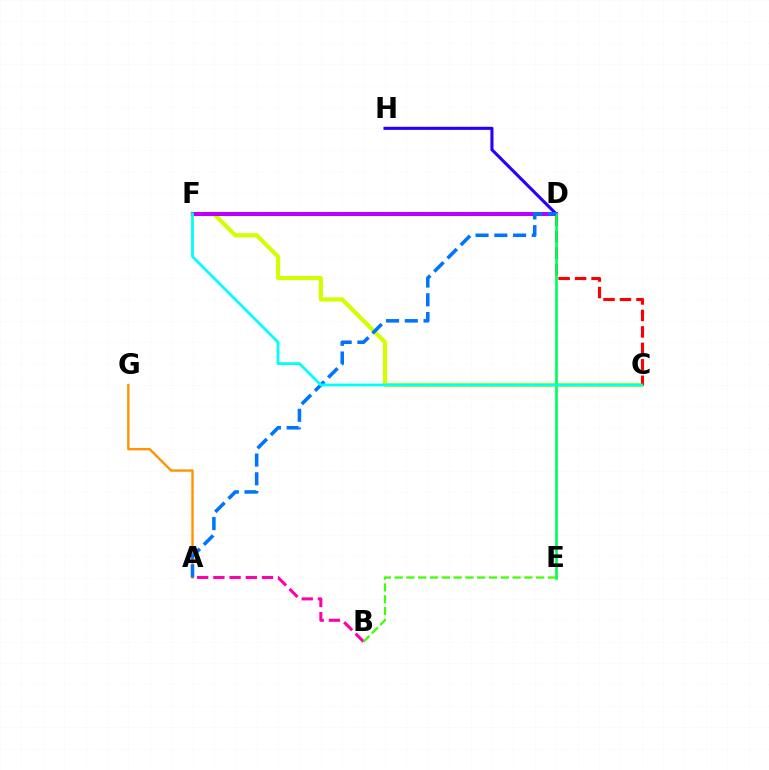{('C', 'F'): [{'color': '#d1ff00', 'line_style': 'solid', 'thickness': 3.0}, {'color': '#00fff6', 'line_style': 'solid', 'thickness': 2.0}], ('A', 'G'): [{'color': '#ff9400', 'line_style': 'solid', 'thickness': 1.71}], ('D', 'H'): [{'color': '#2500ff', 'line_style': 'solid', 'thickness': 2.22}], ('C', 'D'): [{'color': '#ff0000', 'line_style': 'dashed', 'thickness': 2.24}], ('D', 'F'): [{'color': '#b900ff', 'line_style': 'solid', 'thickness': 2.92}], ('D', 'E'): [{'color': '#00ff5c', 'line_style': 'solid', 'thickness': 1.94}], ('A', 'B'): [{'color': '#ff00ac', 'line_style': 'dashed', 'thickness': 2.2}], ('B', 'E'): [{'color': '#3dff00', 'line_style': 'dashed', 'thickness': 1.6}], ('A', 'D'): [{'color': '#0074ff', 'line_style': 'dashed', 'thickness': 2.55}]}